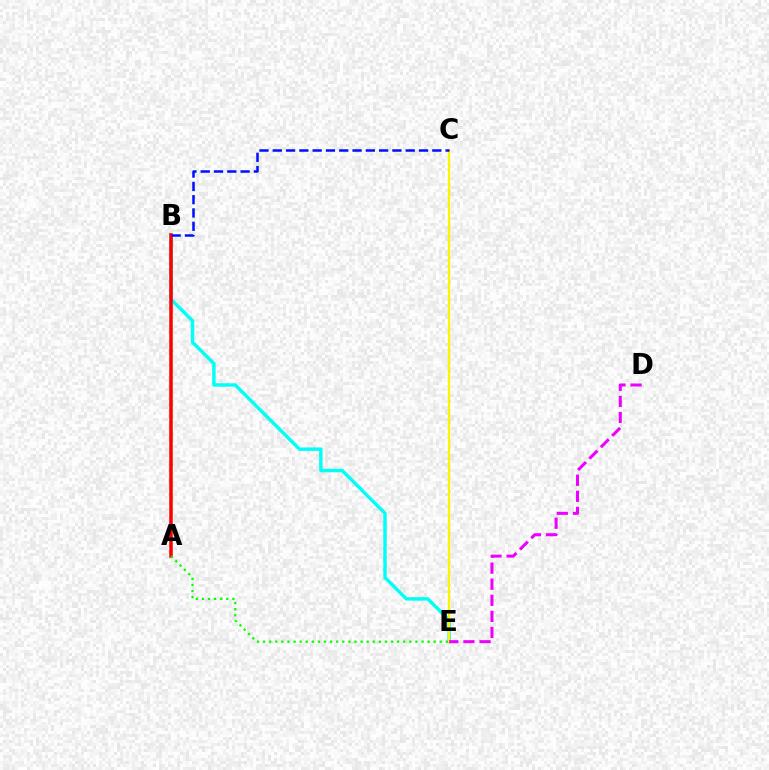{('B', 'E'): [{'color': '#00fff6', 'line_style': 'solid', 'thickness': 2.47}], ('A', 'B'): [{'color': '#ff0000', 'line_style': 'solid', 'thickness': 2.53}], ('C', 'E'): [{'color': '#fcf500', 'line_style': 'solid', 'thickness': 1.65}], ('A', 'E'): [{'color': '#08ff00', 'line_style': 'dotted', 'thickness': 1.66}], ('B', 'C'): [{'color': '#0010ff', 'line_style': 'dashed', 'thickness': 1.81}], ('D', 'E'): [{'color': '#ee00ff', 'line_style': 'dashed', 'thickness': 2.19}]}